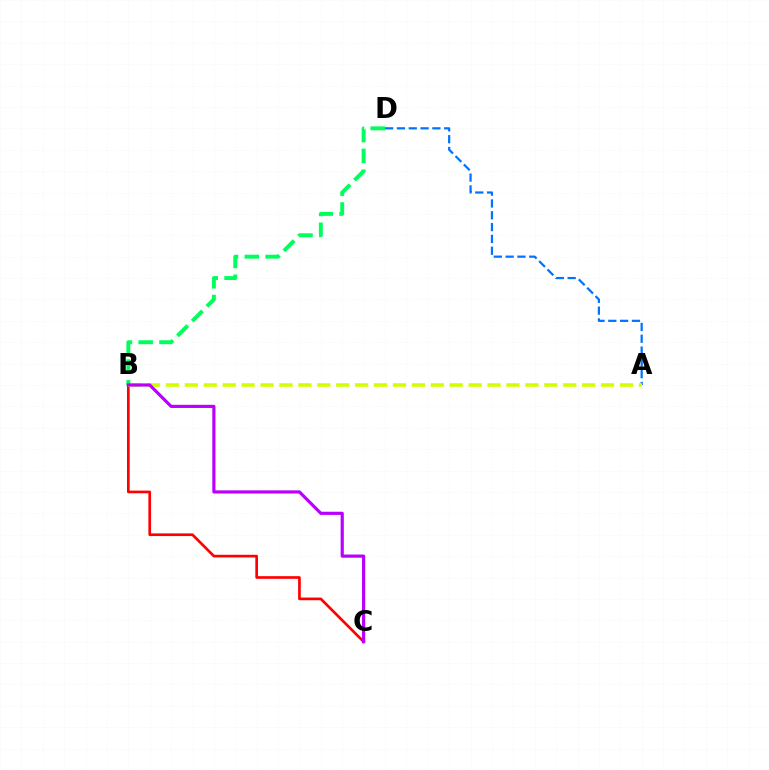{('A', 'D'): [{'color': '#0074ff', 'line_style': 'dashed', 'thickness': 1.61}], ('B', 'C'): [{'color': '#ff0000', 'line_style': 'solid', 'thickness': 1.93}, {'color': '#b900ff', 'line_style': 'solid', 'thickness': 2.29}], ('A', 'B'): [{'color': '#d1ff00', 'line_style': 'dashed', 'thickness': 2.57}], ('B', 'D'): [{'color': '#00ff5c', 'line_style': 'dashed', 'thickness': 2.83}]}